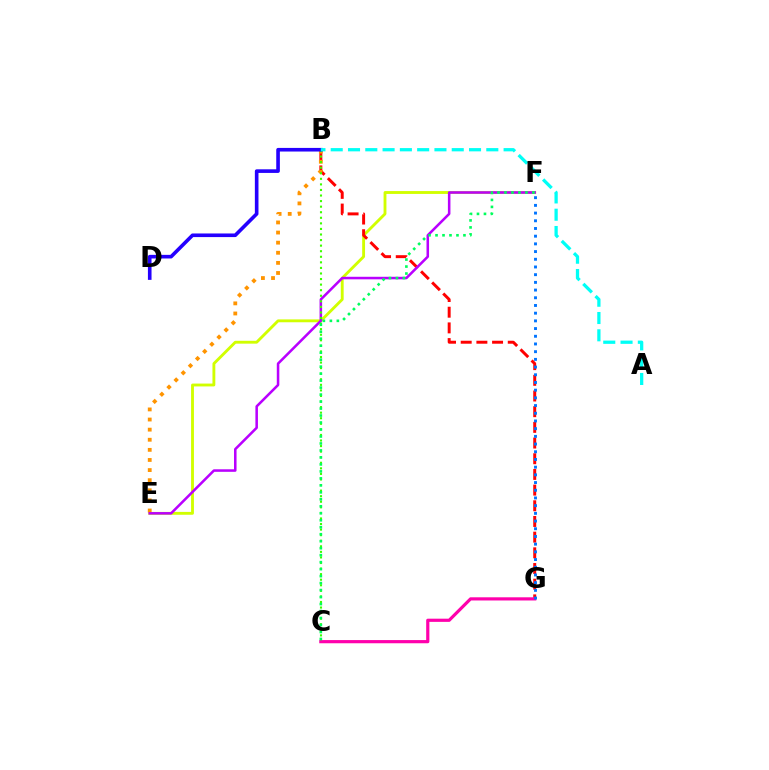{('E', 'F'): [{'color': '#d1ff00', 'line_style': 'solid', 'thickness': 2.06}, {'color': '#b900ff', 'line_style': 'solid', 'thickness': 1.83}], ('B', 'G'): [{'color': '#ff0000', 'line_style': 'dashed', 'thickness': 2.13}], ('B', 'E'): [{'color': '#ff9400', 'line_style': 'dotted', 'thickness': 2.75}], ('B', 'C'): [{'color': '#3dff00', 'line_style': 'dotted', 'thickness': 1.51}], ('C', 'G'): [{'color': '#ff00ac', 'line_style': 'solid', 'thickness': 2.29}], ('B', 'D'): [{'color': '#2500ff', 'line_style': 'solid', 'thickness': 2.61}], ('F', 'G'): [{'color': '#0074ff', 'line_style': 'dotted', 'thickness': 2.09}], ('C', 'F'): [{'color': '#00ff5c', 'line_style': 'dotted', 'thickness': 1.9}], ('A', 'B'): [{'color': '#00fff6', 'line_style': 'dashed', 'thickness': 2.35}]}